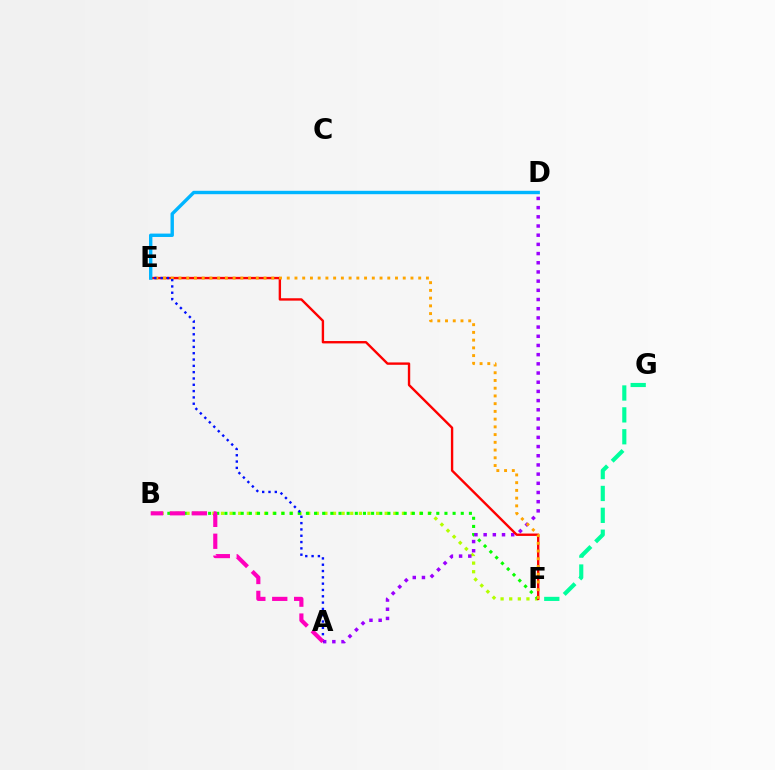{('F', 'G'): [{'color': '#00ff9d', 'line_style': 'dashed', 'thickness': 2.97}], ('B', 'F'): [{'color': '#b3ff00', 'line_style': 'dotted', 'thickness': 2.34}, {'color': '#08ff00', 'line_style': 'dotted', 'thickness': 2.21}], ('A', 'D'): [{'color': '#9b00ff', 'line_style': 'dotted', 'thickness': 2.5}], ('E', 'F'): [{'color': '#ff0000', 'line_style': 'solid', 'thickness': 1.71}, {'color': '#ffa500', 'line_style': 'dotted', 'thickness': 2.1}], ('D', 'E'): [{'color': '#00b5ff', 'line_style': 'solid', 'thickness': 2.44}], ('A', 'E'): [{'color': '#0010ff', 'line_style': 'dotted', 'thickness': 1.72}], ('A', 'B'): [{'color': '#ff00bd', 'line_style': 'dashed', 'thickness': 2.98}]}